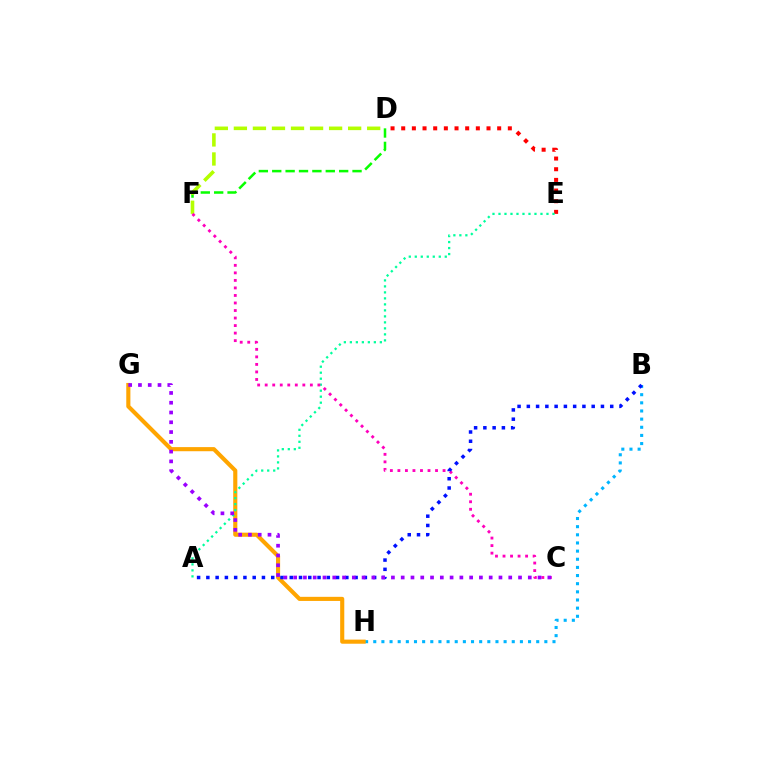{('D', 'E'): [{'color': '#ff0000', 'line_style': 'dotted', 'thickness': 2.9}], ('D', 'F'): [{'color': '#08ff00', 'line_style': 'dashed', 'thickness': 1.82}, {'color': '#b3ff00', 'line_style': 'dashed', 'thickness': 2.59}], ('B', 'H'): [{'color': '#00b5ff', 'line_style': 'dotted', 'thickness': 2.21}], ('G', 'H'): [{'color': '#ffa500', 'line_style': 'solid', 'thickness': 2.96}], ('A', 'E'): [{'color': '#00ff9d', 'line_style': 'dotted', 'thickness': 1.63}], ('C', 'F'): [{'color': '#ff00bd', 'line_style': 'dotted', 'thickness': 2.05}], ('A', 'B'): [{'color': '#0010ff', 'line_style': 'dotted', 'thickness': 2.52}], ('C', 'G'): [{'color': '#9b00ff', 'line_style': 'dotted', 'thickness': 2.66}]}